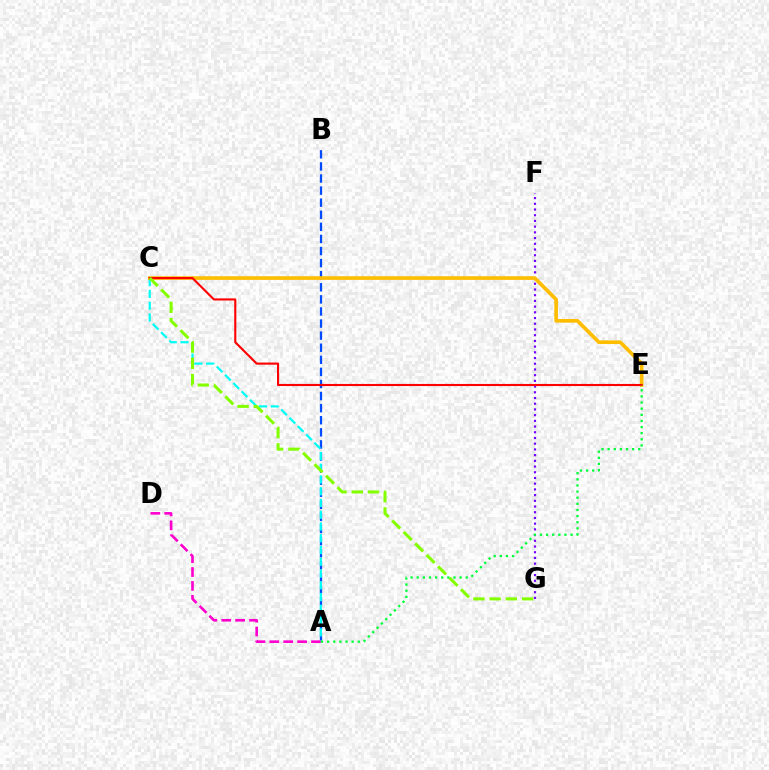{('A', 'B'): [{'color': '#004bff', 'line_style': 'dashed', 'thickness': 1.64}], ('F', 'G'): [{'color': '#7200ff', 'line_style': 'dotted', 'thickness': 1.55}], ('A', 'C'): [{'color': '#00fff6', 'line_style': 'dashed', 'thickness': 1.6}], ('A', 'D'): [{'color': '#ff00cf', 'line_style': 'dashed', 'thickness': 1.89}], ('C', 'E'): [{'color': '#ffbd00', 'line_style': 'solid', 'thickness': 2.63}, {'color': '#ff0000', 'line_style': 'solid', 'thickness': 1.52}], ('C', 'G'): [{'color': '#84ff00', 'line_style': 'dashed', 'thickness': 2.2}], ('A', 'E'): [{'color': '#00ff39', 'line_style': 'dotted', 'thickness': 1.67}]}